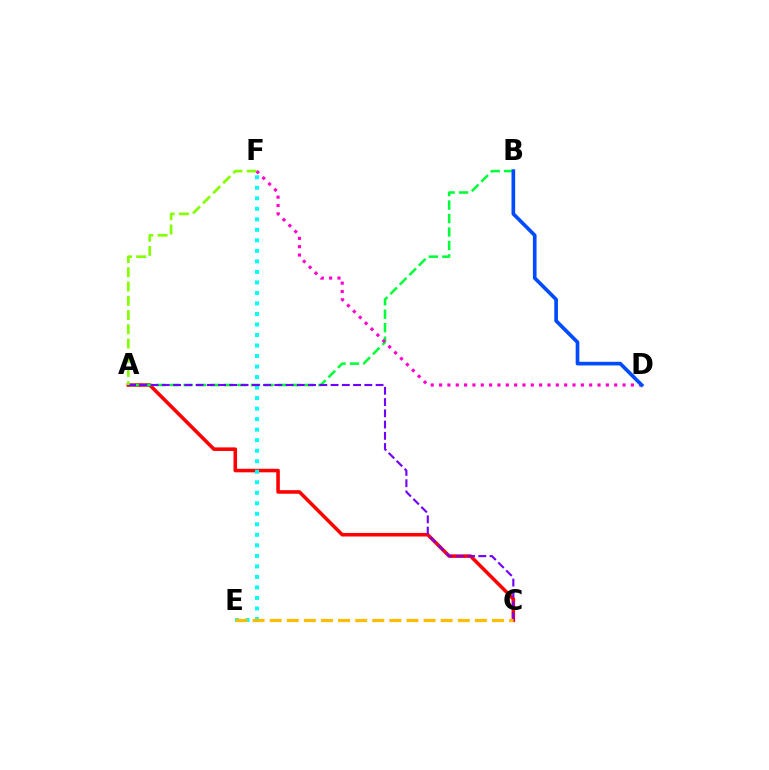{('A', 'C'): [{'color': '#ff0000', 'line_style': 'solid', 'thickness': 2.56}, {'color': '#7200ff', 'line_style': 'dashed', 'thickness': 1.53}], ('A', 'B'): [{'color': '#00ff39', 'line_style': 'dashed', 'thickness': 1.83}], ('E', 'F'): [{'color': '#00fff6', 'line_style': 'dotted', 'thickness': 2.86}], ('A', 'F'): [{'color': '#84ff00', 'line_style': 'dashed', 'thickness': 1.94}], ('D', 'F'): [{'color': '#ff00cf', 'line_style': 'dotted', 'thickness': 2.27}], ('C', 'E'): [{'color': '#ffbd00', 'line_style': 'dashed', 'thickness': 2.32}], ('B', 'D'): [{'color': '#004bff', 'line_style': 'solid', 'thickness': 2.63}]}